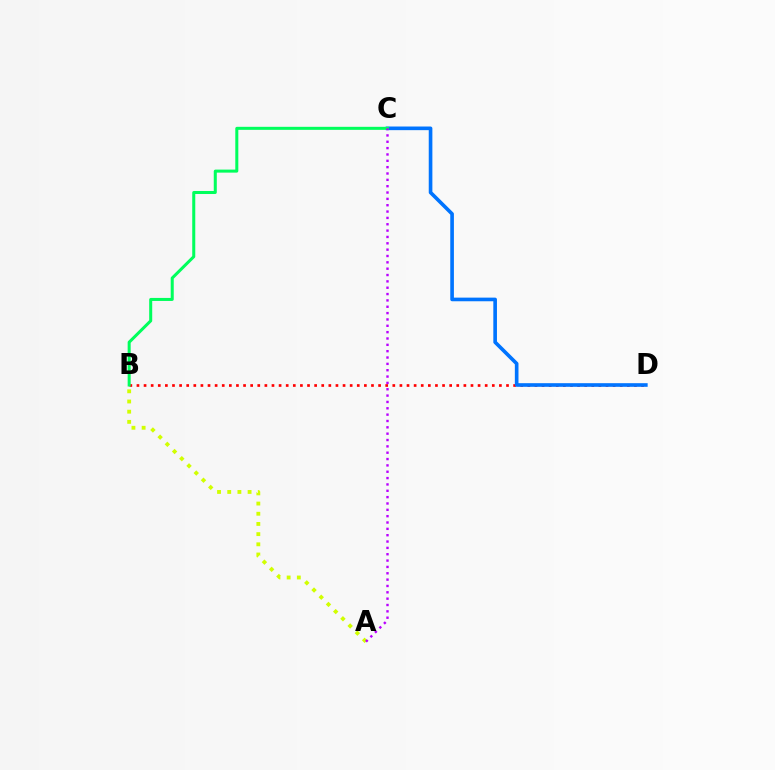{('B', 'D'): [{'color': '#ff0000', 'line_style': 'dotted', 'thickness': 1.93}], ('C', 'D'): [{'color': '#0074ff', 'line_style': 'solid', 'thickness': 2.62}], ('B', 'C'): [{'color': '#00ff5c', 'line_style': 'solid', 'thickness': 2.18}], ('A', 'B'): [{'color': '#d1ff00', 'line_style': 'dotted', 'thickness': 2.77}], ('A', 'C'): [{'color': '#b900ff', 'line_style': 'dotted', 'thickness': 1.72}]}